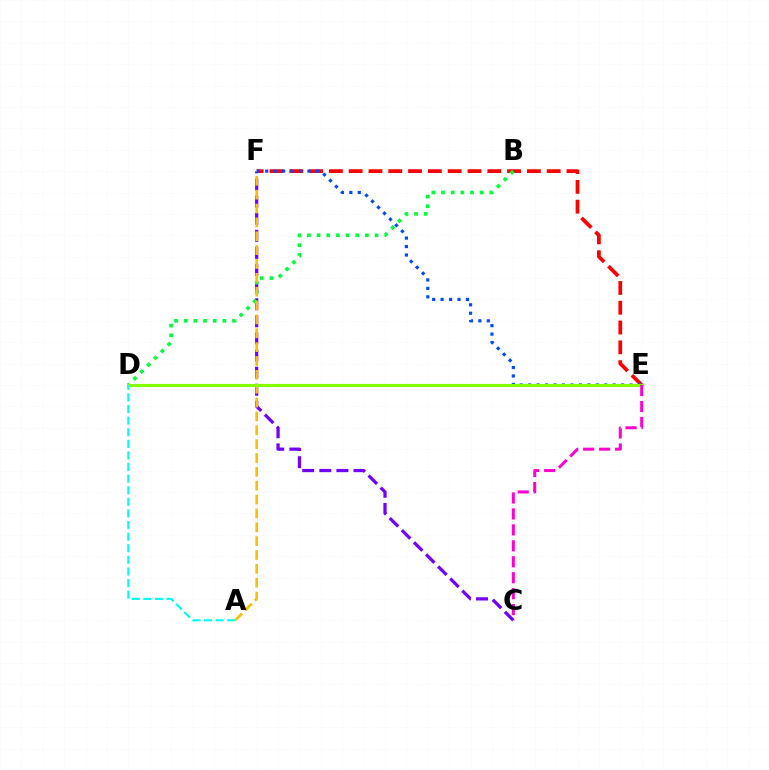{('E', 'F'): [{'color': '#ff0000', 'line_style': 'dashed', 'thickness': 2.69}, {'color': '#004bff', 'line_style': 'dotted', 'thickness': 2.3}], ('C', 'F'): [{'color': '#7200ff', 'line_style': 'dashed', 'thickness': 2.32}], ('B', 'D'): [{'color': '#00ff39', 'line_style': 'dotted', 'thickness': 2.63}], ('A', 'F'): [{'color': '#ffbd00', 'line_style': 'dashed', 'thickness': 1.88}], ('D', 'E'): [{'color': '#84ff00', 'line_style': 'solid', 'thickness': 2.26}], ('A', 'D'): [{'color': '#00fff6', 'line_style': 'dashed', 'thickness': 1.58}], ('C', 'E'): [{'color': '#ff00cf', 'line_style': 'dashed', 'thickness': 2.17}]}